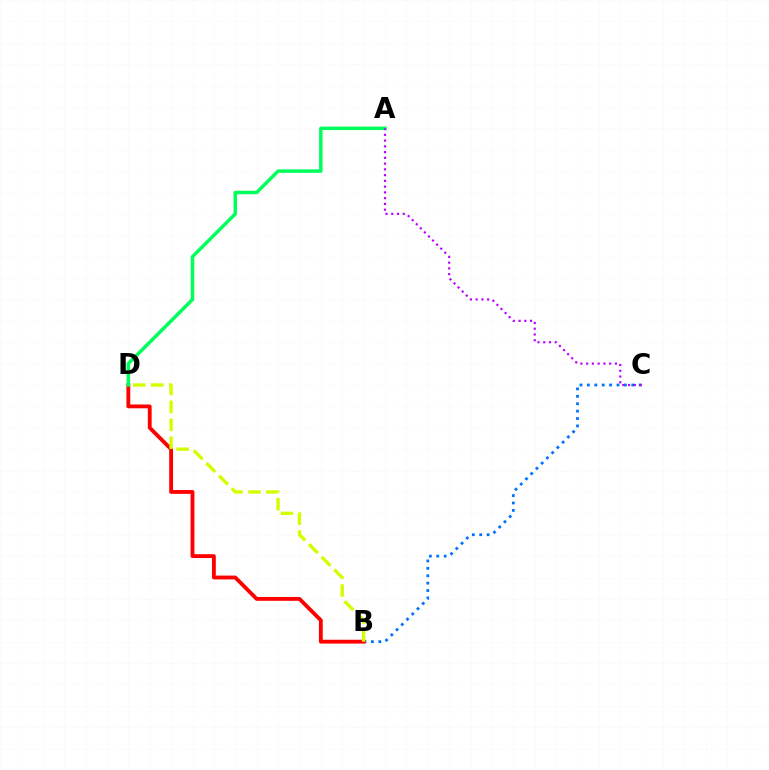{('B', 'C'): [{'color': '#0074ff', 'line_style': 'dotted', 'thickness': 2.01}], ('B', 'D'): [{'color': '#ff0000', 'line_style': 'solid', 'thickness': 2.76}, {'color': '#d1ff00', 'line_style': 'dashed', 'thickness': 2.43}], ('A', 'D'): [{'color': '#00ff5c', 'line_style': 'solid', 'thickness': 2.51}], ('A', 'C'): [{'color': '#b900ff', 'line_style': 'dotted', 'thickness': 1.56}]}